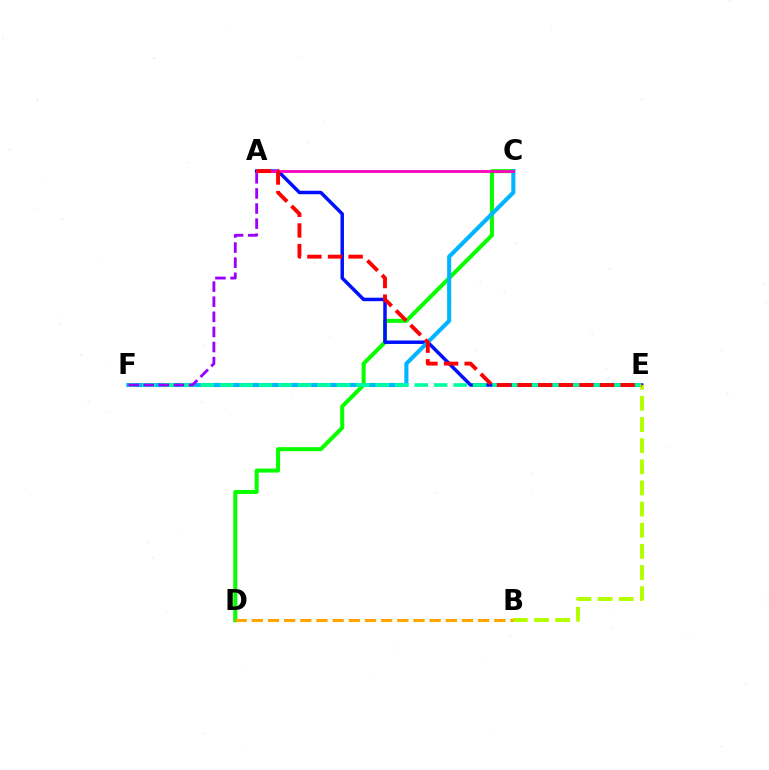{('C', 'D'): [{'color': '#08ff00', 'line_style': 'solid', 'thickness': 2.9}], ('A', 'E'): [{'color': '#0010ff', 'line_style': 'solid', 'thickness': 2.51}, {'color': '#ff0000', 'line_style': 'dashed', 'thickness': 2.8}], ('C', 'F'): [{'color': '#00b5ff', 'line_style': 'solid', 'thickness': 2.94}], ('A', 'C'): [{'color': '#ff00bd', 'line_style': 'solid', 'thickness': 2.01}], ('E', 'F'): [{'color': '#00ff9d', 'line_style': 'dashed', 'thickness': 2.64}], ('B', 'E'): [{'color': '#b3ff00', 'line_style': 'dashed', 'thickness': 2.87}], ('B', 'D'): [{'color': '#ffa500', 'line_style': 'dashed', 'thickness': 2.2}], ('A', 'F'): [{'color': '#9b00ff', 'line_style': 'dashed', 'thickness': 2.05}]}